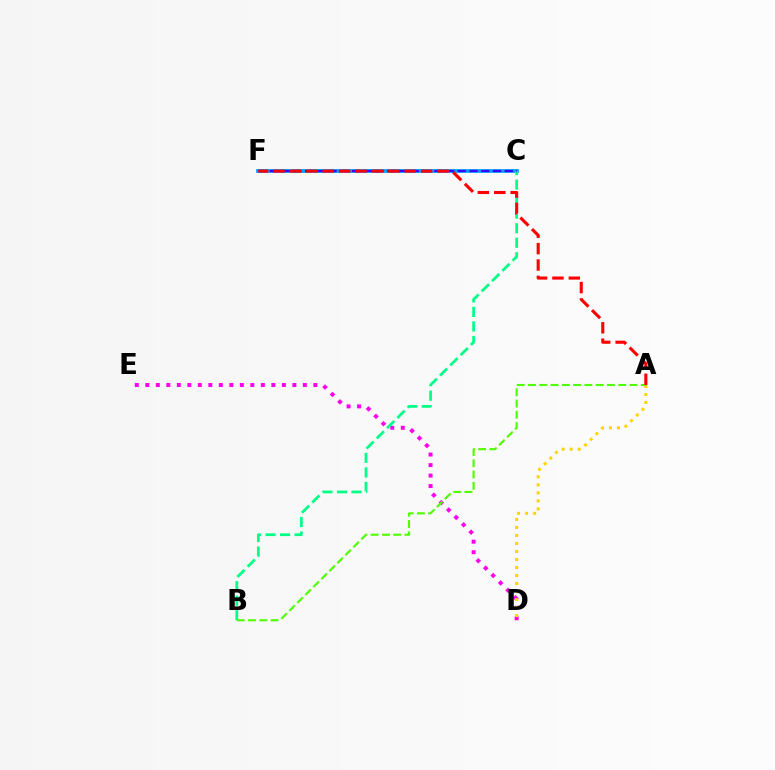{('C', 'F'): [{'color': '#009eff', 'line_style': 'solid', 'thickness': 2.69}, {'color': '#3700ff', 'line_style': 'dashed', 'thickness': 1.6}], ('D', 'E'): [{'color': '#ff00ed', 'line_style': 'dotted', 'thickness': 2.85}], ('B', 'C'): [{'color': '#00ff86', 'line_style': 'dashed', 'thickness': 1.97}], ('A', 'D'): [{'color': '#ffd500', 'line_style': 'dotted', 'thickness': 2.18}], ('A', 'B'): [{'color': '#4fff00', 'line_style': 'dashed', 'thickness': 1.53}], ('A', 'F'): [{'color': '#ff0000', 'line_style': 'dashed', 'thickness': 2.23}]}